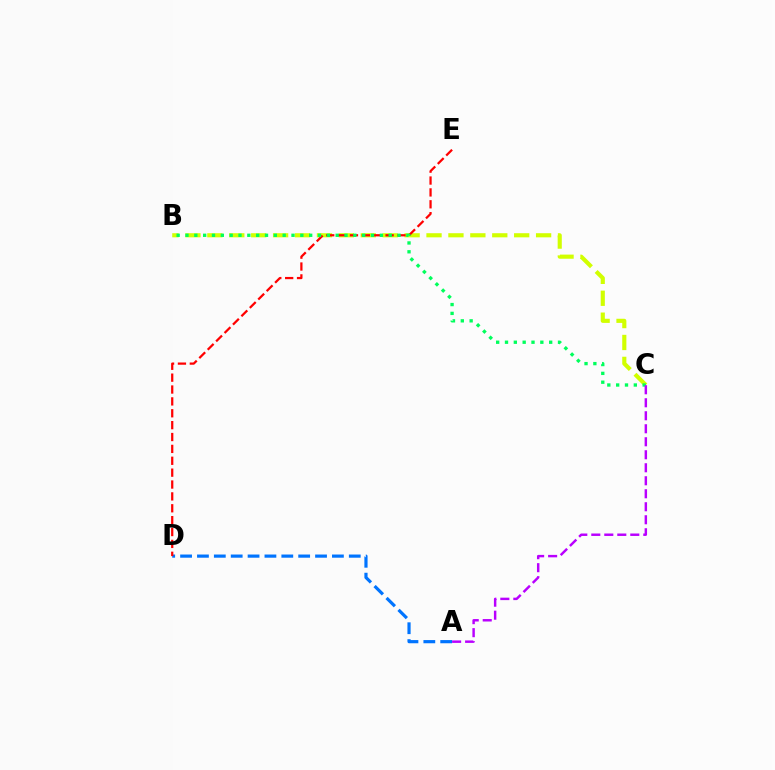{('B', 'C'): [{'color': '#d1ff00', 'line_style': 'dashed', 'thickness': 2.98}, {'color': '#00ff5c', 'line_style': 'dotted', 'thickness': 2.4}], ('A', 'D'): [{'color': '#0074ff', 'line_style': 'dashed', 'thickness': 2.29}], ('D', 'E'): [{'color': '#ff0000', 'line_style': 'dashed', 'thickness': 1.61}], ('A', 'C'): [{'color': '#b900ff', 'line_style': 'dashed', 'thickness': 1.77}]}